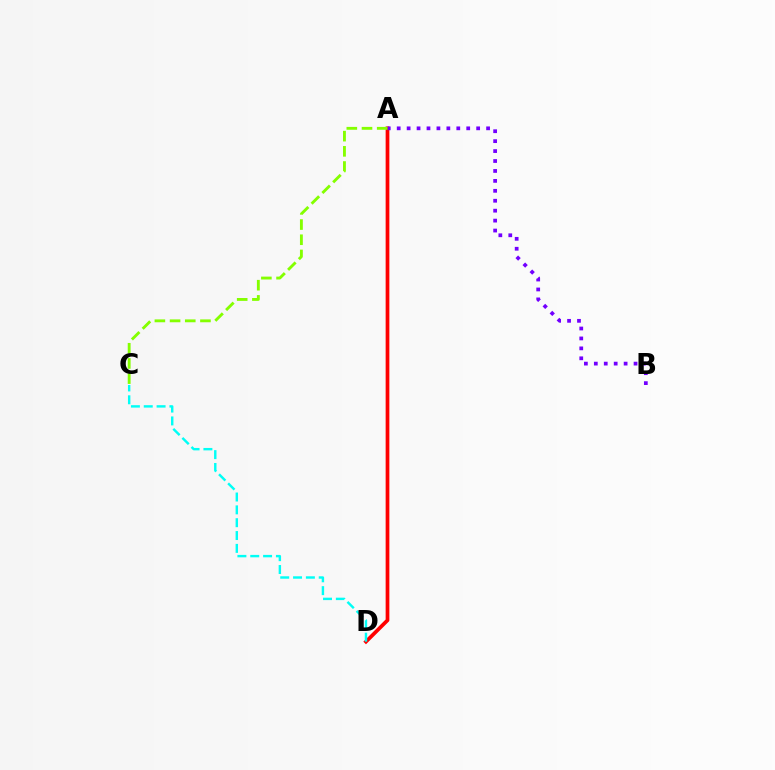{('A', 'D'): [{'color': '#ff0000', 'line_style': 'solid', 'thickness': 2.68}], ('A', 'B'): [{'color': '#7200ff', 'line_style': 'dotted', 'thickness': 2.7}], ('C', 'D'): [{'color': '#00fff6', 'line_style': 'dashed', 'thickness': 1.74}], ('A', 'C'): [{'color': '#84ff00', 'line_style': 'dashed', 'thickness': 2.06}]}